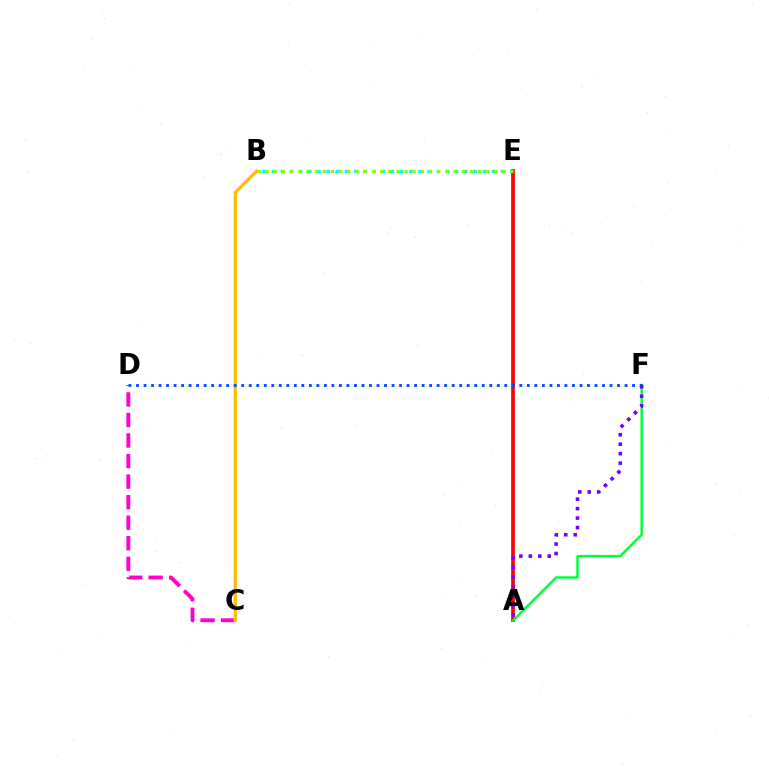{('C', 'D'): [{'color': '#ff00cf', 'line_style': 'dashed', 'thickness': 2.79}], ('B', 'E'): [{'color': '#00fff6', 'line_style': 'dotted', 'thickness': 2.49}, {'color': '#84ff00', 'line_style': 'dotted', 'thickness': 2.22}], ('A', 'E'): [{'color': '#ff0000', 'line_style': 'solid', 'thickness': 2.65}], ('A', 'F'): [{'color': '#00ff39', 'line_style': 'solid', 'thickness': 1.76}, {'color': '#7200ff', 'line_style': 'dotted', 'thickness': 2.57}], ('B', 'C'): [{'color': '#ffbd00', 'line_style': 'solid', 'thickness': 2.38}], ('D', 'F'): [{'color': '#004bff', 'line_style': 'dotted', 'thickness': 2.04}]}